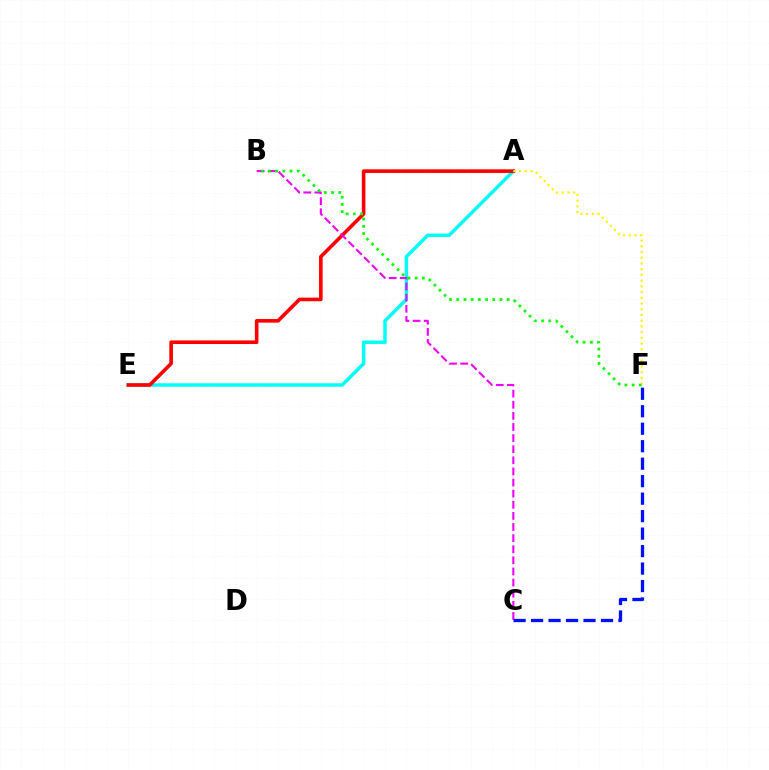{('A', 'E'): [{'color': '#00fff6', 'line_style': 'solid', 'thickness': 2.48}, {'color': '#ff0000', 'line_style': 'solid', 'thickness': 2.6}], ('B', 'C'): [{'color': '#ee00ff', 'line_style': 'dashed', 'thickness': 1.51}], ('A', 'F'): [{'color': '#fcf500', 'line_style': 'dotted', 'thickness': 1.55}], ('B', 'F'): [{'color': '#08ff00', 'line_style': 'dotted', 'thickness': 1.96}], ('C', 'F'): [{'color': '#0010ff', 'line_style': 'dashed', 'thickness': 2.37}]}